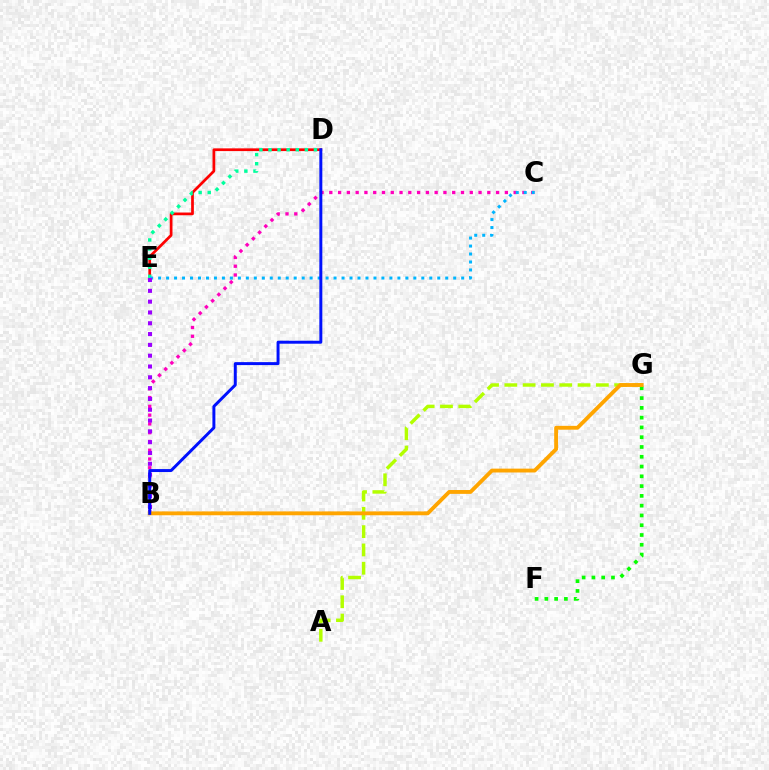{('D', 'E'): [{'color': '#ff0000', 'line_style': 'solid', 'thickness': 1.96}, {'color': '#00ff9d', 'line_style': 'dotted', 'thickness': 2.47}], ('A', 'G'): [{'color': '#b3ff00', 'line_style': 'dashed', 'thickness': 2.49}], ('B', 'C'): [{'color': '#ff00bd', 'line_style': 'dotted', 'thickness': 2.38}], ('C', 'E'): [{'color': '#00b5ff', 'line_style': 'dotted', 'thickness': 2.17}], ('F', 'G'): [{'color': '#08ff00', 'line_style': 'dotted', 'thickness': 2.66}], ('B', 'E'): [{'color': '#9b00ff', 'line_style': 'dotted', 'thickness': 2.94}], ('B', 'G'): [{'color': '#ffa500', 'line_style': 'solid', 'thickness': 2.77}], ('B', 'D'): [{'color': '#0010ff', 'line_style': 'solid', 'thickness': 2.14}]}